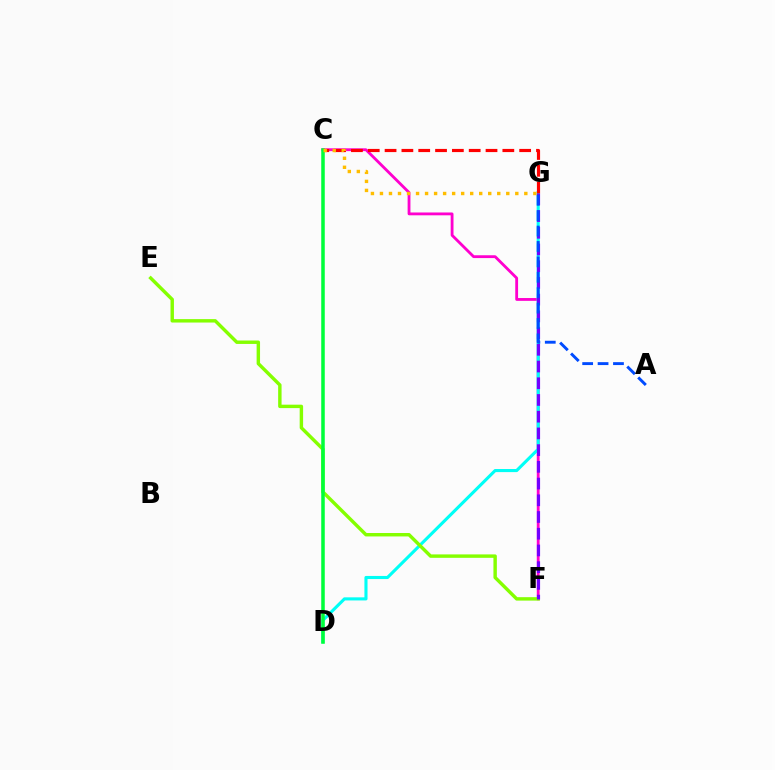{('C', 'F'): [{'color': '#ff00cf', 'line_style': 'solid', 'thickness': 2.03}], ('D', 'G'): [{'color': '#00fff6', 'line_style': 'solid', 'thickness': 2.23}], ('C', 'G'): [{'color': '#ff0000', 'line_style': 'dashed', 'thickness': 2.29}, {'color': '#ffbd00', 'line_style': 'dotted', 'thickness': 2.45}], ('E', 'F'): [{'color': '#84ff00', 'line_style': 'solid', 'thickness': 2.46}], ('C', 'D'): [{'color': '#00ff39', 'line_style': 'solid', 'thickness': 2.53}], ('F', 'G'): [{'color': '#7200ff', 'line_style': 'dashed', 'thickness': 2.27}], ('A', 'G'): [{'color': '#004bff', 'line_style': 'dashed', 'thickness': 2.09}]}